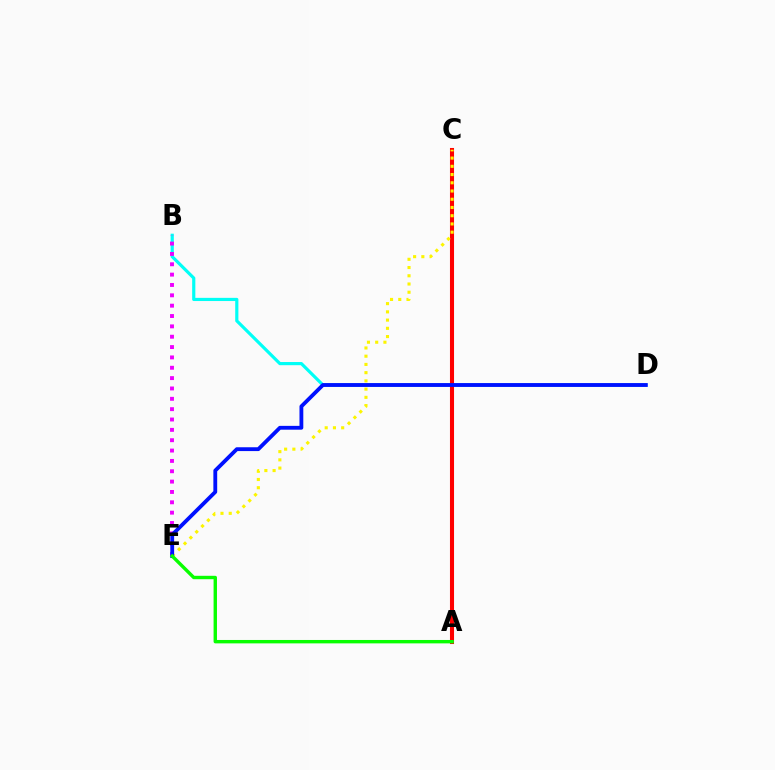{('B', 'D'): [{'color': '#00fff6', 'line_style': 'solid', 'thickness': 2.28}], ('B', 'E'): [{'color': '#ee00ff', 'line_style': 'dotted', 'thickness': 2.81}], ('A', 'C'): [{'color': '#ff0000', 'line_style': 'solid', 'thickness': 2.93}], ('C', 'E'): [{'color': '#fcf500', 'line_style': 'dotted', 'thickness': 2.24}], ('D', 'E'): [{'color': '#0010ff', 'line_style': 'solid', 'thickness': 2.75}], ('A', 'E'): [{'color': '#08ff00', 'line_style': 'solid', 'thickness': 2.45}]}